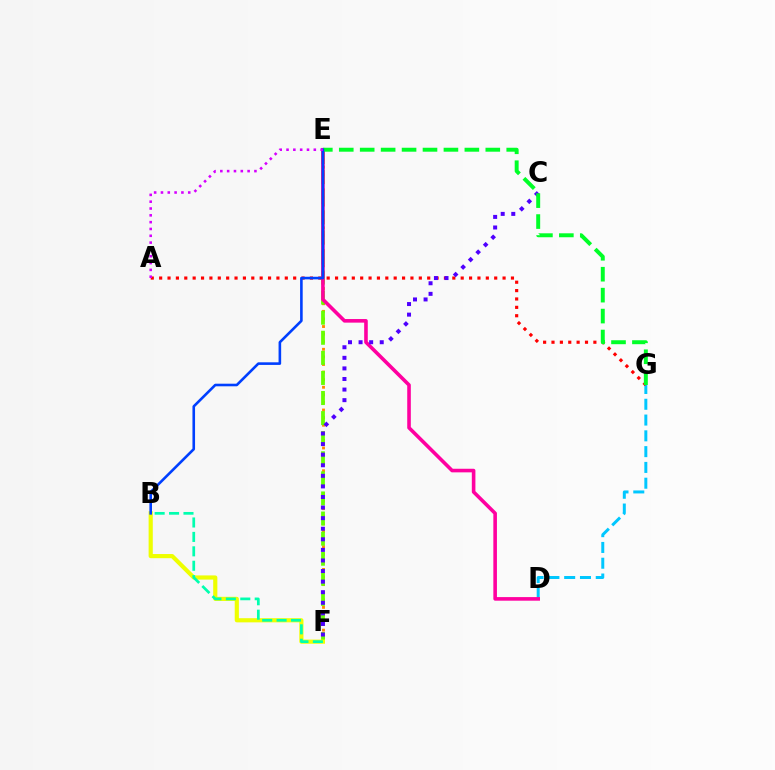{('D', 'G'): [{'color': '#00c7ff', 'line_style': 'dashed', 'thickness': 2.14}], ('E', 'F'): [{'color': '#ff8800', 'line_style': 'dotted', 'thickness': 2.06}, {'color': '#66ff00', 'line_style': 'dashed', 'thickness': 2.73}], ('B', 'F'): [{'color': '#eeff00', 'line_style': 'solid', 'thickness': 2.99}, {'color': '#00ffaf', 'line_style': 'dashed', 'thickness': 1.96}], ('A', 'G'): [{'color': '#ff0000', 'line_style': 'dotted', 'thickness': 2.28}], ('D', 'E'): [{'color': '#ff00a0', 'line_style': 'solid', 'thickness': 2.59}], ('C', 'F'): [{'color': '#4f00ff', 'line_style': 'dotted', 'thickness': 2.87}], ('E', 'G'): [{'color': '#00ff27', 'line_style': 'dashed', 'thickness': 2.84}], ('B', 'E'): [{'color': '#003fff', 'line_style': 'solid', 'thickness': 1.87}], ('A', 'E'): [{'color': '#d600ff', 'line_style': 'dotted', 'thickness': 1.85}]}